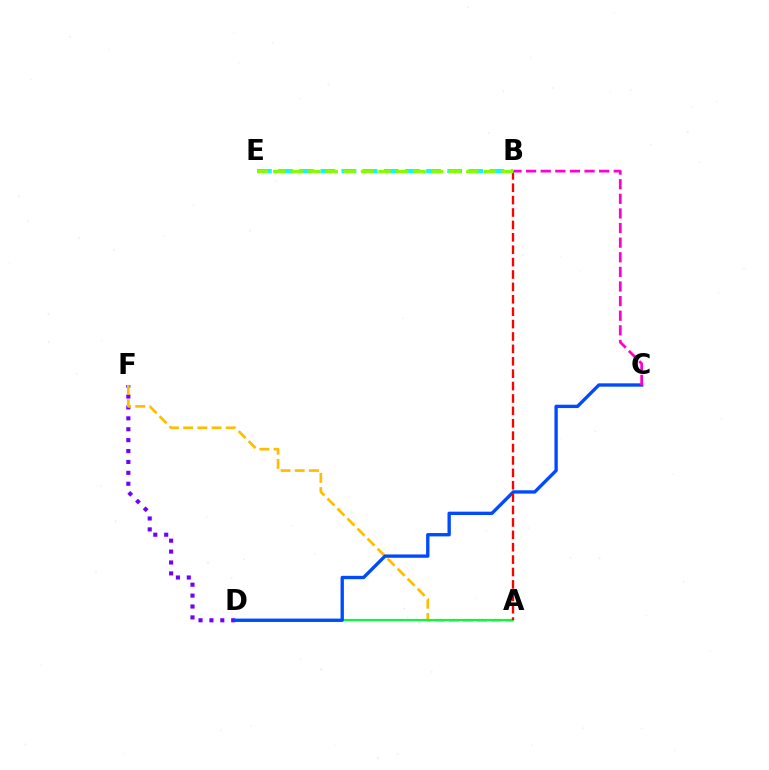{('D', 'F'): [{'color': '#7200ff', 'line_style': 'dotted', 'thickness': 2.96}], ('A', 'F'): [{'color': '#ffbd00', 'line_style': 'dashed', 'thickness': 1.93}], ('B', 'E'): [{'color': '#00fff6', 'line_style': 'dashed', 'thickness': 2.87}, {'color': '#84ff00', 'line_style': 'dashed', 'thickness': 2.38}], ('A', 'D'): [{'color': '#00ff39', 'line_style': 'solid', 'thickness': 1.53}], ('C', 'D'): [{'color': '#004bff', 'line_style': 'solid', 'thickness': 2.41}], ('B', 'C'): [{'color': '#ff00cf', 'line_style': 'dashed', 'thickness': 1.98}], ('A', 'B'): [{'color': '#ff0000', 'line_style': 'dashed', 'thickness': 1.68}]}